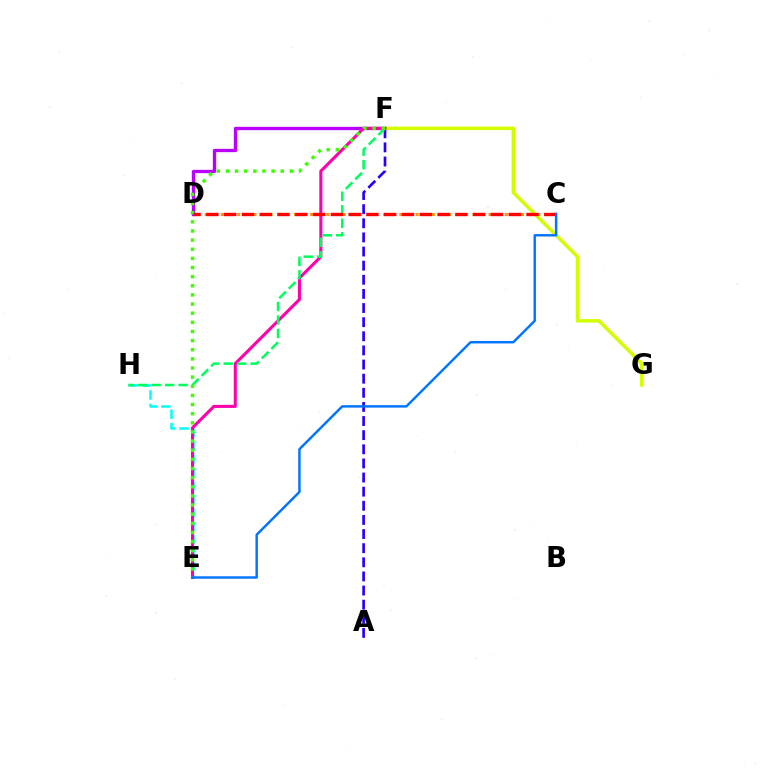{('E', 'H'): [{'color': '#00fff6', 'line_style': 'dashed', 'thickness': 1.82}], ('D', 'F'): [{'color': '#b900ff', 'line_style': 'solid', 'thickness': 2.4}], ('A', 'F'): [{'color': '#2500ff', 'line_style': 'dashed', 'thickness': 1.92}], ('C', 'D'): [{'color': '#ff9400', 'line_style': 'dotted', 'thickness': 2.2}, {'color': '#ff0000', 'line_style': 'dashed', 'thickness': 2.42}], ('F', 'G'): [{'color': '#d1ff00', 'line_style': 'solid', 'thickness': 2.53}], ('E', 'F'): [{'color': '#ff00ac', 'line_style': 'solid', 'thickness': 2.21}, {'color': '#3dff00', 'line_style': 'dotted', 'thickness': 2.48}], ('F', 'H'): [{'color': '#00ff5c', 'line_style': 'dashed', 'thickness': 1.83}], ('C', 'E'): [{'color': '#0074ff', 'line_style': 'solid', 'thickness': 1.76}]}